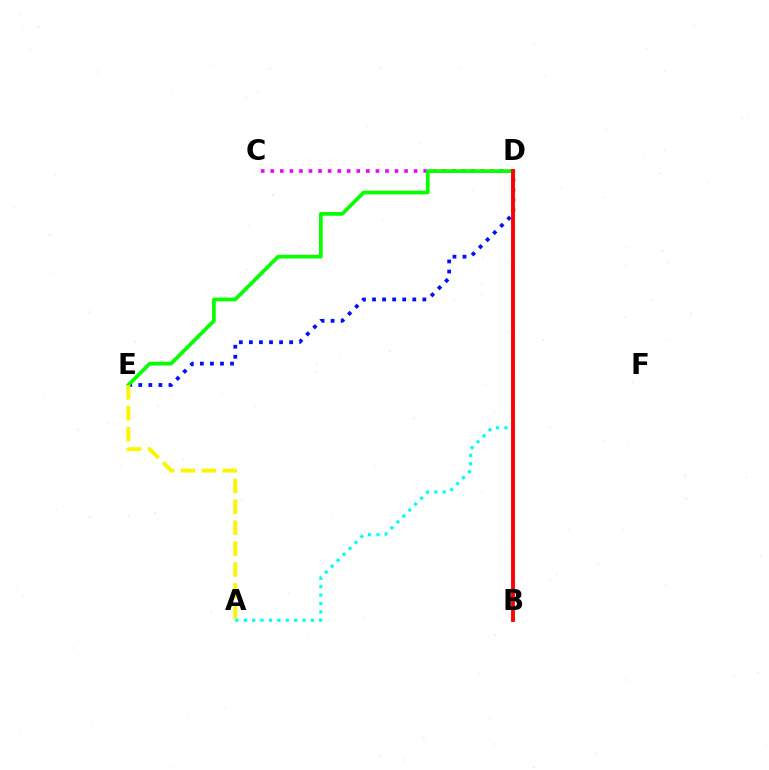{('D', 'E'): [{'color': '#0010ff', 'line_style': 'dotted', 'thickness': 2.73}, {'color': '#08ff00', 'line_style': 'solid', 'thickness': 2.67}], ('C', 'D'): [{'color': '#ee00ff', 'line_style': 'dotted', 'thickness': 2.6}], ('A', 'E'): [{'color': '#fcf500', 'line_style': 'dashed', 'thickness': 2.84}], ('A', 'D'): [{'color': '#00fff6', 'line_style': 'dotted', 'thickness': 2.28}], ('B', 'D'): [{'color': '#ff0000', 'line_style': 'solid', 'thickness': 2.78}]}